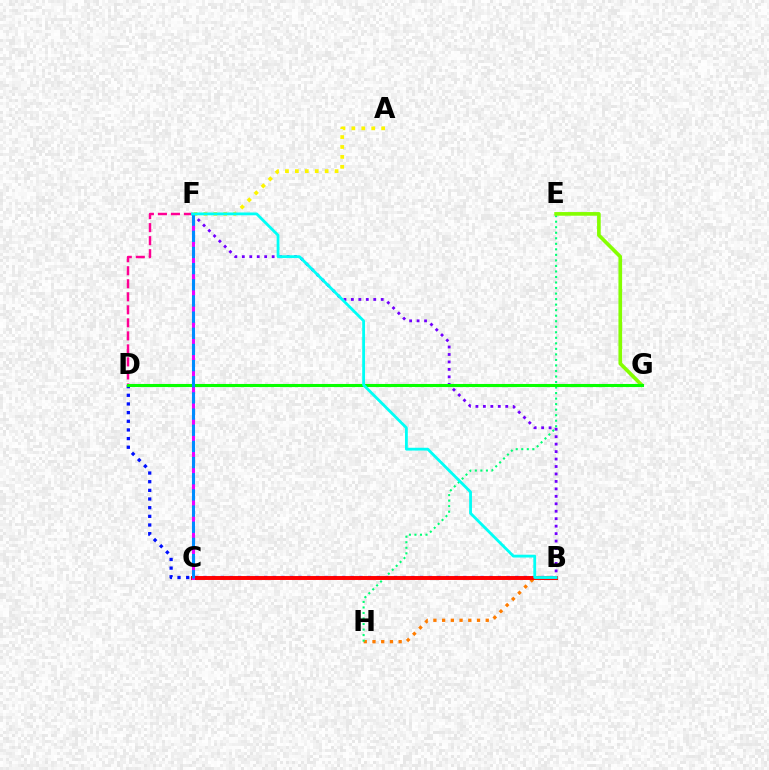{('B', 'D'): [{'color': '#0010ff', 'line_style': 'dotted', 'thickness': 2.35}], ('B', 'H'): [{'color': '#ff7c00', 'line_style': 'dotted', 'thickness': 2.37}], ('D', 'F'): [{'color': '#ff0094', 'line_style': 'dashed', 'thickness': 1.77}], ('B', 'F'): [{'color': '#7200ff', 'line_style': 'dotted', 'thickness': 2.03}, {'color': '#00fff6', 'line_style': 'solid', 'thickness': 2.02}], ('E', 'H'): [{'color': '#00ff74', 'line_style': 'dotted', 'thickness': 1.5}], ('E', 'G'): [{'color': '#84ff00', 'line_style': 'solid', 'thickness': 2.63}], ('B', 'C'): [{'color': '#ff0000', 'line_style': 'solid', 'thickness': 2.84}], ('C', 'F'): [{'color': '#ee00ff', 'line_style': 'solid', 'thickness': 2.19}, {'color': '#008cff', 'line_style': 'dashed', 'thickness': 2.2}], ('A', 'F'): [{'color': '#fcf500', 'line_style': 'dotted', 'thickness': 2.7}], ('D', 'G'): [{'color': '#08ff00', 'line_style': 'solid', 'thickness': 2.21}]}